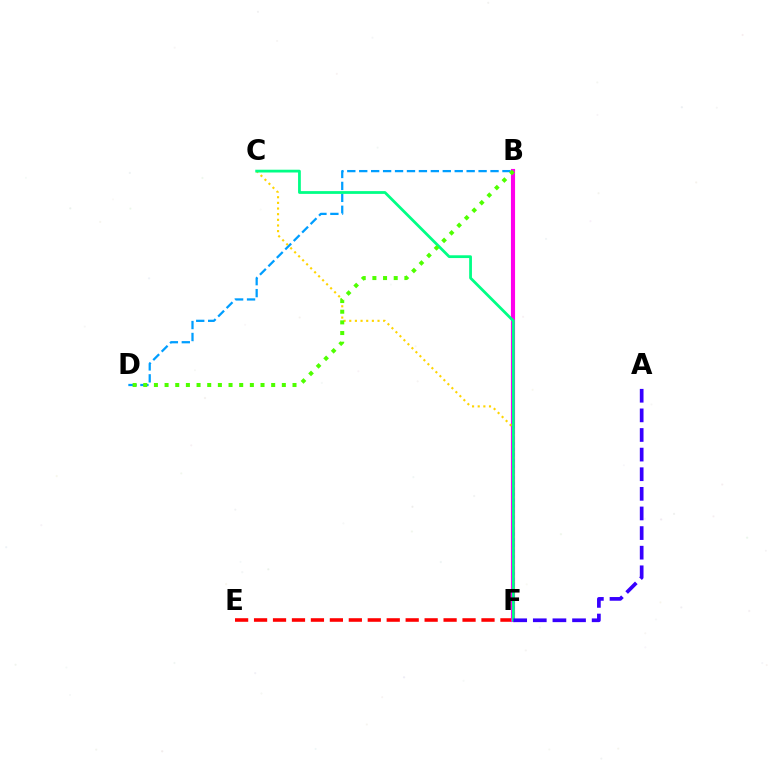{('E', 'F'): [{'color': '#ff0000', 'line_style': 'dashed', 'thickness': 2.57}], ('B', 'D'): [{'color': '#009eff', 'line_style': 'dashed', 'thickness': 1.62}, {'color': '#4fff00', 'line_style': 'dotted', 'thickness': 2.9}], ('B', 'F'): [{'color': '#ff00ed', 'line_style': 'solid', 'thickness': 2.96}], ('C', 'F'): [{'color': '#ffd500', 'line_style': 'dotted', 'thickness': 1.54}, {'color': '#00ff86', 'line_style': 'solid', 'thickness': 2.0}], ('A', 'F'): [{'color': '#3700ff', 'line_style': 'dashed', 'thickness': 2.66}]}